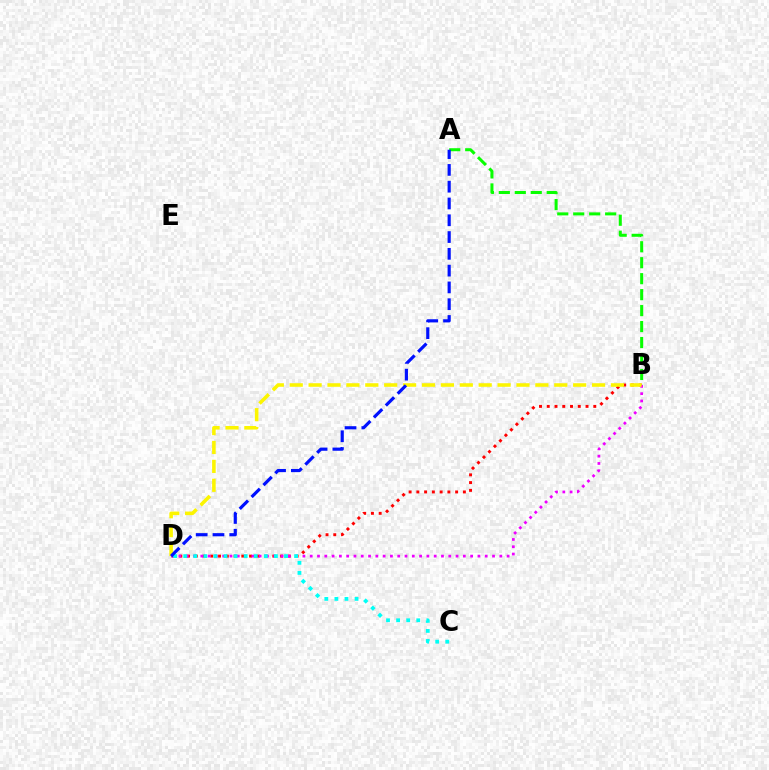{('B', 'D'): [{'color': '#ff0000', 'line_style': 'dotted', 'thickness': 2.11}, {'color': '#ee00ff', 'line_style': 'dotted', 'thickness': 1.98}, {'color': '#fcf500', 'line_style': 'dashed', 'thickness': 2.57}], ('C', 'D'): [{'color': '#00fff6', 'line_style': 'dotted', 'thickness': 2.74}], ('A', 'B'): [{'color': '#08ff00', 'line_style': 'dashed', 'thickness': 2.17}], ('A', 'D'): [{'color': '#0010ff', 'line_style': 'dashed', 'thickness': 2.28}]}